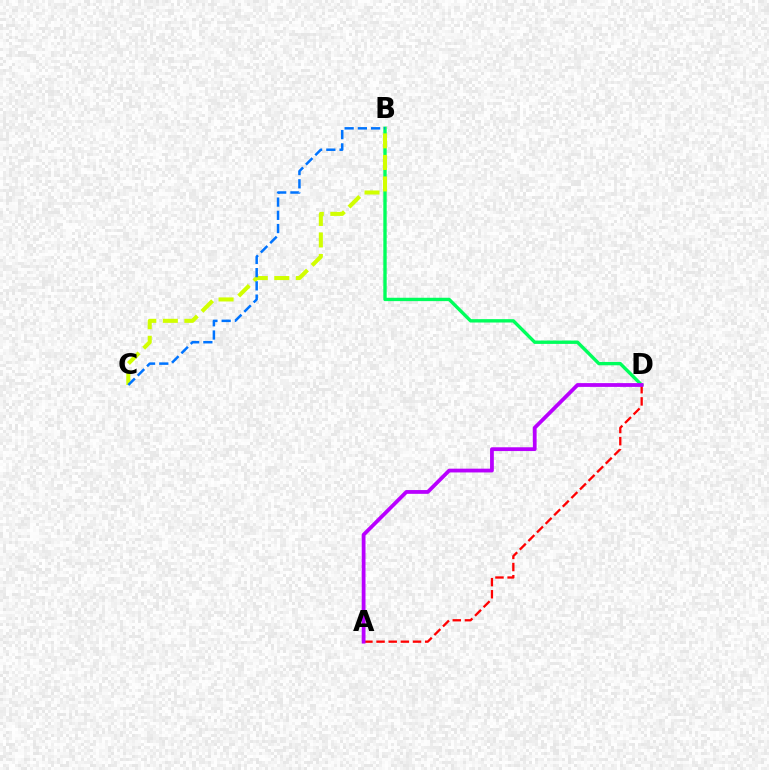{('B', 'D'): [{'color': '#00ff5c', 'line_style': 'solid', 'thickness': 2.43}], ('B', 'C'): [{'color': '#d1ff00', 'line_style': 'dashed', 'thickness': 2.92}, {'color': '#0074ff', 'line_style': 'dashed', 'thickness': 1.8}], ('A', 'D'): [{'color': '#ff0000', 'line_style': 'dashed', 'thickness': 1.65}, {'color': '#b900ff', 'line_style': 'solid', 'thickness': 2.72}]}